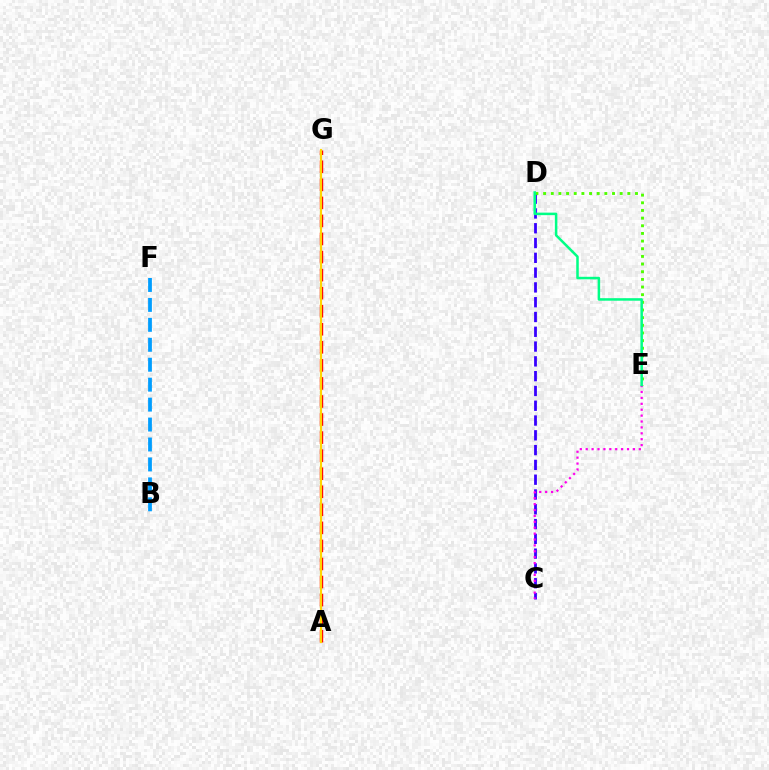{('C', 'D'): [{'color': '#3700ff', 'line_style': 'dashed', 'thickness': 2.01}], ('A', 'G'): [{'color': '#ff0000', 'line_style': 'dashed', 'thickness': 2.45}, {'color': '#ffd500', 'line_style': 'solid', 'thickness': 1.56}], ('D', 'E'): [{'color': '#4fff00', 'line_style': 'dotted', 'thickness': 2.08}, {'color': '#00ff86', 'line_style': 'solid', 'thickness': 1.81}], ('B', 'F'): [{'color': '#009eff', 'line_style': 'dashed', 'thickness': 2.71}], ('C', 'E'): [{'color': '#ff00ed', 'line_style': 'dotted', 'thickness': 1.6}]}